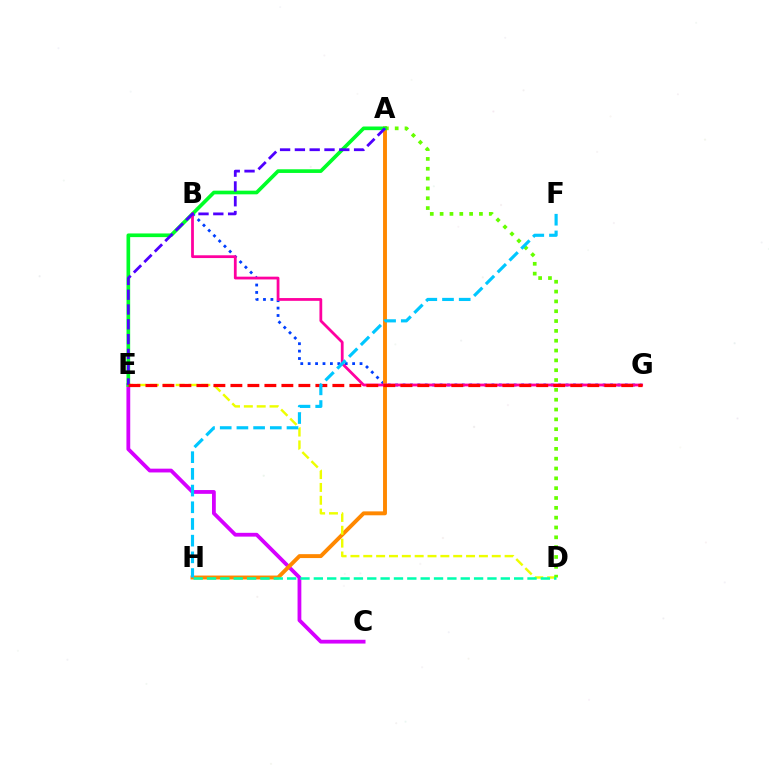{('B', 'G'): [{'color': '#003fff', 'line_style': 'dotted', 'thickness': 2.01}, {'color': '#ff00a0', 'line_style': 'solid', 'thickness': 2.0}], ('C', 'E'): [{'color': '#d600ff', 'line_style': 'solid', 'thickness': 2.73}], ('A', 'H'): [{'color': '#ff8800', 'line_style': 'solid', 'thickness': 2.81}], ('D', 'E'): [{'color': '#eeff00', 'line_style': 'dashed', 'thickness': 1.75}], ('A', 'D'): [{'color': '#66ff00', 'line_style': 'dotted', 'thickness': 2.67}], ('D', 'H'): [{'color': '#00ffaf', 'line_style': 'dashed', 'thickness': 1.81}], ('A', 'E'): [{'color': '#00ff27', 'line_style': 'solid', 'thickness': 2.64}, {'color': '#4f00ff', 'line_style': 'dashed', 'thickness': 2.01}], ('E', 'G'): [{'color': '#ff0000', 'line_style': 'dashed', 'thickness': 2.31}], ('F', 'H'): [{'color': '#00c7ff', 'line_style': 'dashed', 'thickness': 2.27}]}